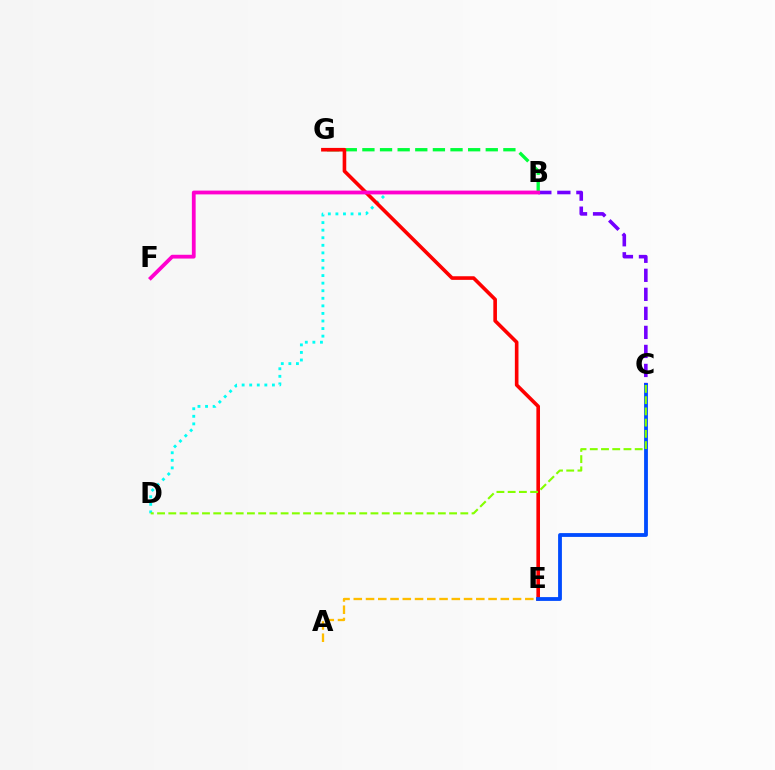{('A', 'E'): [{'color': '#ffbd00', 'line_style': 'dashed', 'thickness': 1.66}], ('B', 'C'): [{'color': '#7200ff', 'line_style': 'dashed', 'thickness': 2.58}], ('B', 'G'): [{'color': '#00ff39', 'line_style': 'dashed', 'thickness': 2.39}], ('B', 'D'): [{'color': '#00fff6', 'line_style': 'dotted', 'thickness': 2.06}], ('E', 'G'): [{'color': '#ff0000', 'line_style': 'solid', 'thickness': 2.61}], ('B', 'F'): [{'color': '#ff00cf', 'line_style': 'solid', 'thickness': 2.73}], ('C', 'E'): [{'color': '#004bff', 'line_style': 'solid', 'thickness': 2.75}], ('C', 'D'): [{'color': '#84ff00', 'line_style': 'dashed', 'thickness': 1.53}]}